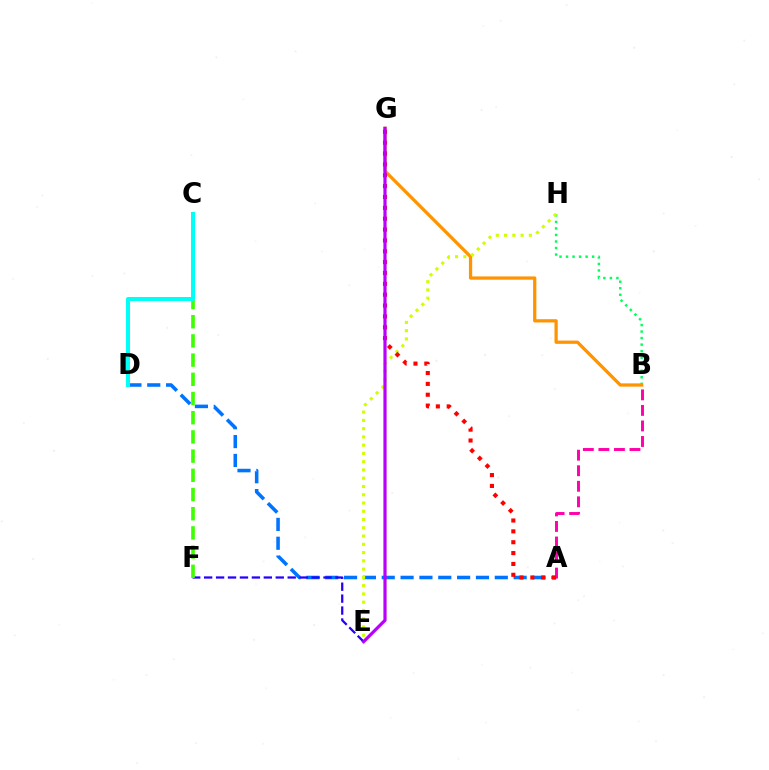{('B', 'H'): [{'color': '#00ff5c', 'line_style': 'dotted', 'thickness': 1.77}], ('A', 'D'): [{'color': '#0074ff', 'line_style': 'dashed', 'thickness': 2.56}], ('E', 'F'): [{'color': '#2500ff', 'line_style': 'dashed', 'thickness': 1.62}], ('B', 'G'): [{'color': '#ff9400', 'line_style': 'solid', 'thickness': 2.34}], ('C', 'F'): [{'color': '#3dff00', 'line_style': 'dashed', 'thickness': 2.61}], ('C', 'D'): [{'color': '#00fff6', 'line_style': 'solid', 'thickness': 2.9}], ('E', 'H'): [{'color': '#d1ff00', 'line_style': 'dotted', 'thickness': 2.25}], ('A', 'B'): [{'color': '#ff00ac', 'line_style': 'dashed', 'thickness': 2.11}], ('A', 'G'): [{'color': '#ff0000', 'line_style': 'dotted', 'thickness': 2.95}], ('E', 'G'): [{'color': '#b900ff', 'line_style': 'solid', 'thickness': 2.29}]}